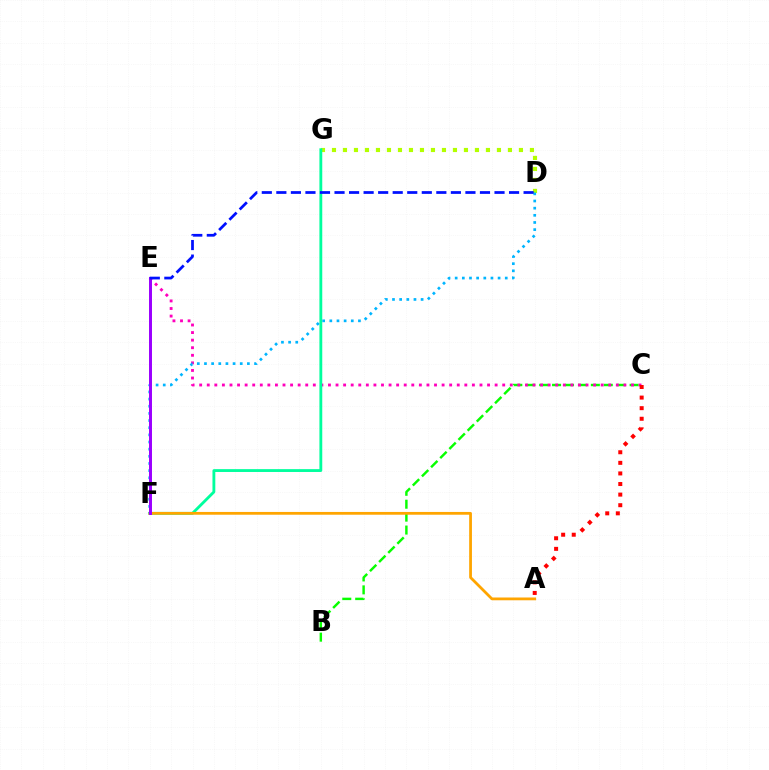{('D', 'G'): [{'color': '#b3ff00', 'line_style': 'dotted', 'thickness': 2.99}], ('B', 'C'): [{'color': '#08ff00', 'line_style': 'dashed', 'thickness': 1.76}], ('C', 'E'): [{'color': '#ff00bd', 'line_style': 'dotted', 'thickness': 2.06}], ('F', 'G'): [{'color': '#00ff9d', 'line_style': 'solid', 'thickness': 2.04}], ('A', 'C'): [{'color': '#ff0000', 'line_style': 'dotted', 'thickness': 2.88}], ('A', 'F'): [{'color': '#ffa500', 'line_style': 'solid', 'thickness': 2.0}], ('D', 'F'): [{'color': '#00b5ff', 'line_style': 'dotted', 'thickness': 1.94}], ('E', 'F'): [{'color': '#9b00ff', 'line_style': 'solid', 'thickness': 2.14}], ('D', 'E'): [{'color': '#0010ff', 'line_style': 'dashed', 'thickness': 1.98}]}